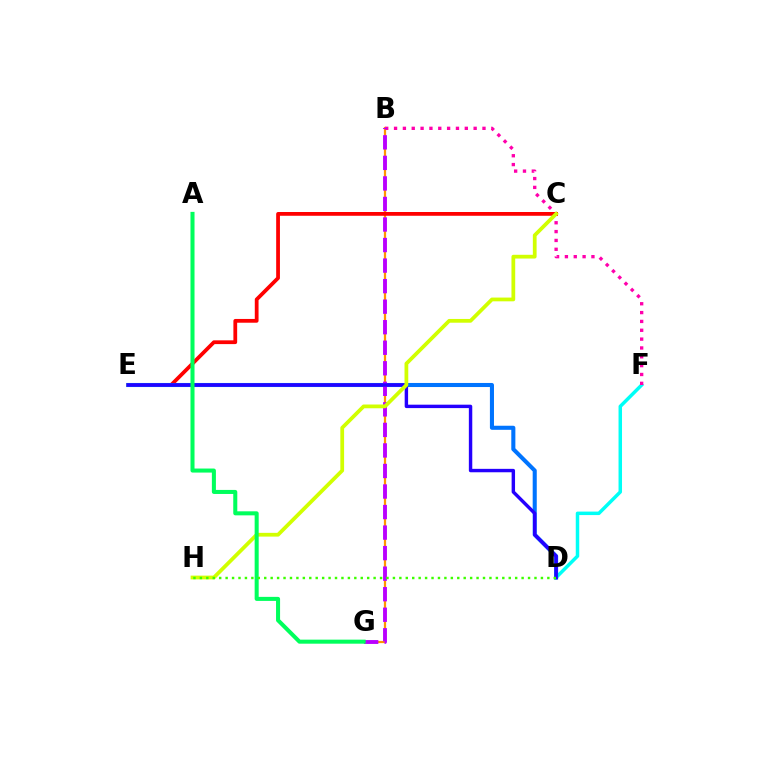{('B', 'G'): [{'color': '#ff9400', 'line_style': 'solid', 'thickness': 1.61}, {'color': '#b900ff', 'line_style': 'dashed', 'thickness': 2.79}], ('D', 'F'): [{'color': '#00fff6', 'line_style': 'solid', 'thickness': 2.51}], ('B', 'F'): [{'color': '#ff00ac', 'line_style': 'dotted', 'thickness': 2.4}], ('C', 'E'): [{'color': '#ff0000', 'line_style': 'solid', 'thickness': 2.71}], ('D', 'E'): [{'color': '#0074ff', 'line_style': 'solid', 'thickness': 2.93}, {'color': '#2500ff', 'line_style': 'solid', 'thickness': 2.46}], ('C', 'H'): [{'color': '#d1ff00', 'line_style': 'solid', 'thickness': 2.71}], ('A', 'G'): [{'color': '#00ff5c', 'line_style': 'solid', 'thickness': 2.91}], ('D', 'H'): [{'color': '#3dff00', 'line_style': 'dotted', 'thickness': 1.75}]}